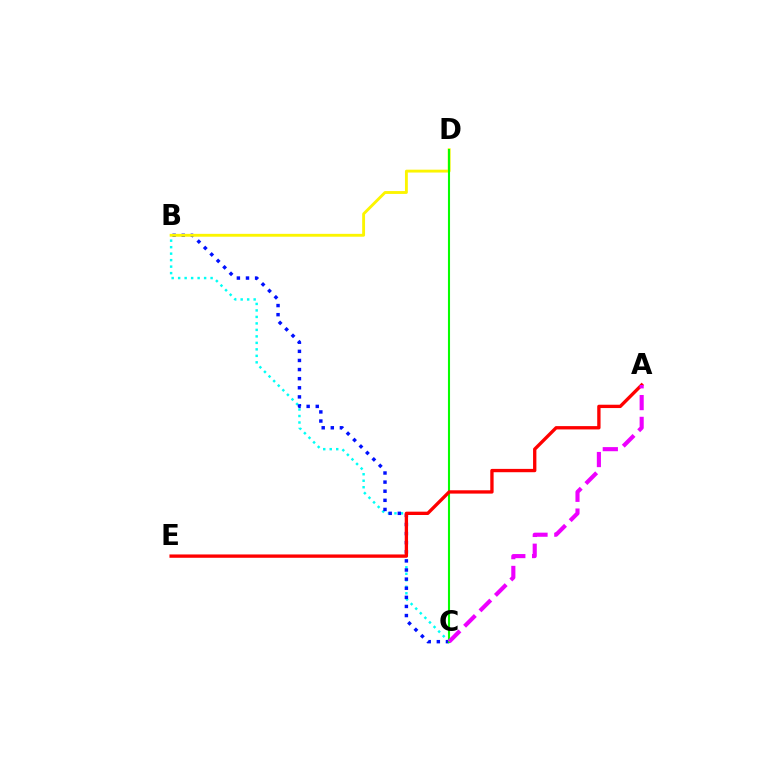{('B', 'C'): [{'color': '#00fff6', 'line_style': 'dotted', 'thickness': 1.76}, {'color': '#0010ff', 'line_style': 'dotted', 'thickness': 2.47}], ('B', 'D'): [{'color': '#fcf500', 'line_style': 'solid', 'thickness': 2.06}], ('C', 'D'): [{'color': '#08ff00', 'line_style': 'solid', 'thickness': 1.51}], ('A', 'E'): [{'color': '#ff0000', 'line_style': 'solid', 'thickness': 2.4}], ('A', 'C'): [{'color': '#ee00ff', 'line_style': 'dashed', 'thickness': 2.96}]}